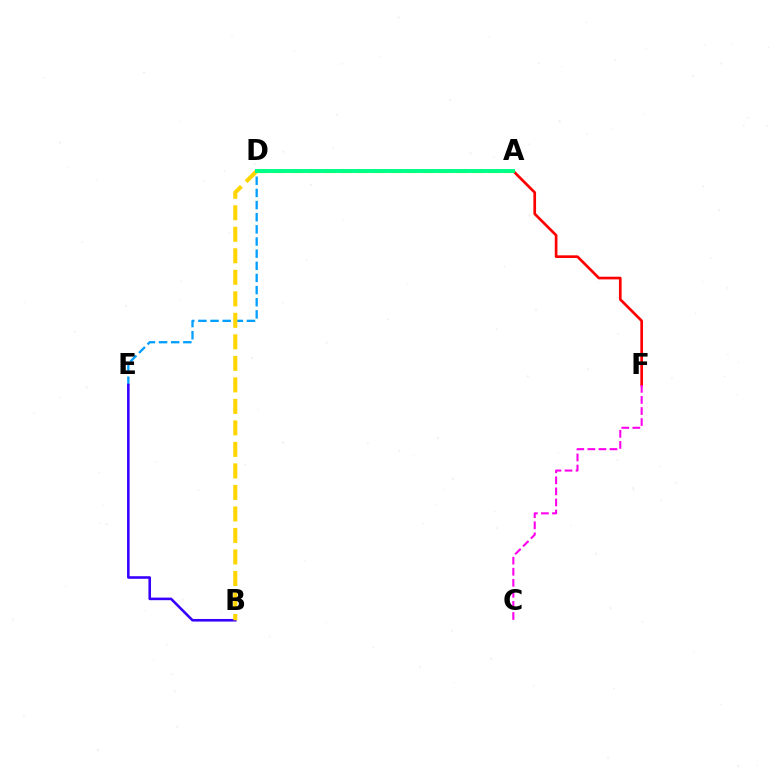{('D', 'E'): [{'color': '#009eff', 'line_style': 'dashed', 'thickness': 1.65}], ('A', 'D'): [{'color': '#4fff00', 'line_style': 'dashed', 'thickness': 2.24}, {'color': '#00ff86', 'line_style': 'solid', 'thickness': 2.83}], ('A', 'F'): [{'color': '#ff0000', 'line_style': 'solid', 'thickness': 1.93}], ('B', 'E'): [{'color': '#3700ff', 'line_style': 'solid', 'thickness': 1.86}], ('C', 'F'): [{'color': '#ff00ed', 'line_style': 'dashed', 'thickness': 1.5}], ('B', 'D'): [{'color': '#ffd500', 'line_style': 'dashed', 'thickness': 2.92}]}